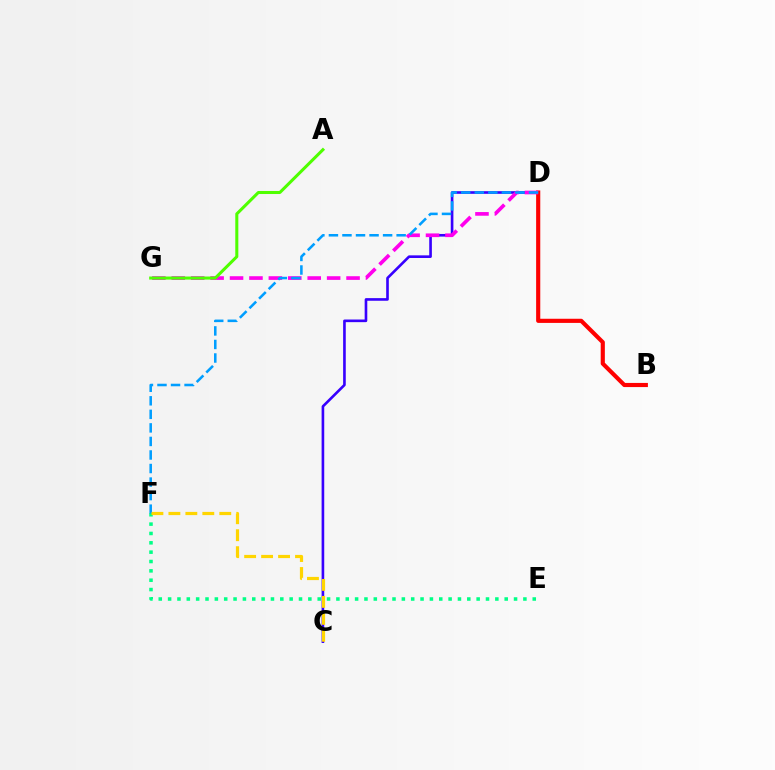{('C', 'D'): [{'color': '#3700ff', 'line_style': 'solid', 'thickness': 1.9}], ('E', 'F'): [{'color': '#00ff86', 'line_style': 'dotted', 'thickness': 2.54}], ('B', 'D'): [{'color': '#ff0000', 'line_style': 'solid', 'thickness': 2.98}], ('D', 'G'): [{'color': '#ff00ed', 'line_style': 'dashed', 'thickness': 2.64}], ('D', 'F'): [{'color': '#009eff', 'line_style': 'dashed', 'thickness': 1.84}], ('C', 'F'): [{'color': '#ffd500', 'line_style': 'dashed', 'thickness': 2.3}], ('A', 'G'): [{'color': '#4fff00', 'line_style': 'solid', 'thickness': 2.19}]}